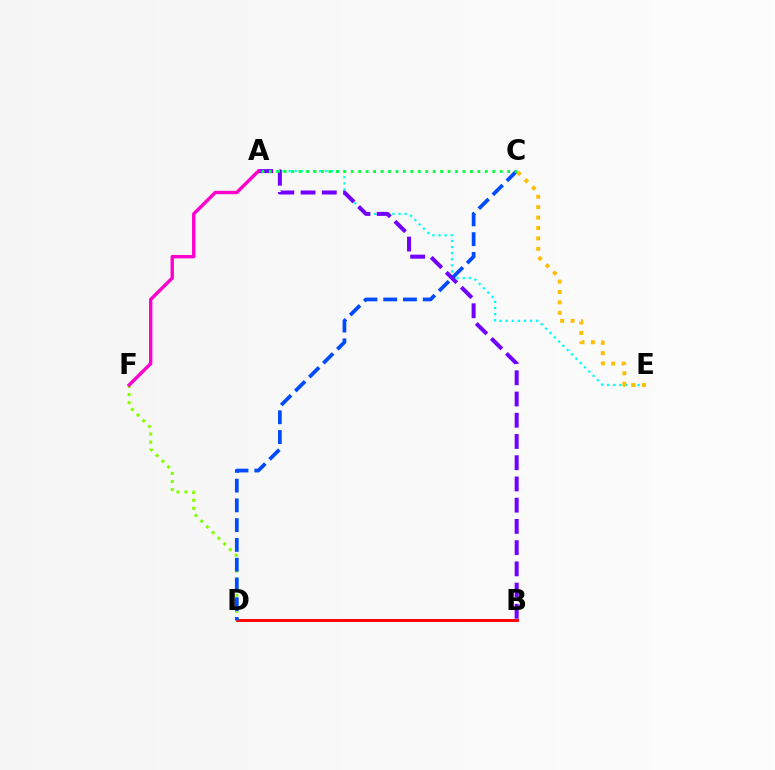{('A', 'E'): [{'color': '#00fff6', 'line_style': 'dotted', 'thickness': 1.66}], ('B', 'D'): [{'color': '#ff0000', 'line_style': 'solid', 'thickness': 2.09}], ('D', 'F'): [{'color': '#84ff00', 'line_style': 'dotted', 'thickness': 2.19}], ('A', 'B'): [{'color': '#7200ff', 'line_style': 'dashed', 'thickness': 2.88}], ('A', 'F'): [{'color': '#ff00cf', 'line_style': 'solid', 'thickness': 2.44}], ('C', 'D'): [{'color': '#004bff', 'line_style': 'dashed', 'thickness': 2.68}], ('A', 'C'): [{'color': '#00ff39', 'line_style': 'dotted', 'thickness': 2.02}], ('C', 'E'): [{'color': '#ffbd00', 'line_style': 'dotted', 'thickness': 2.83}]}